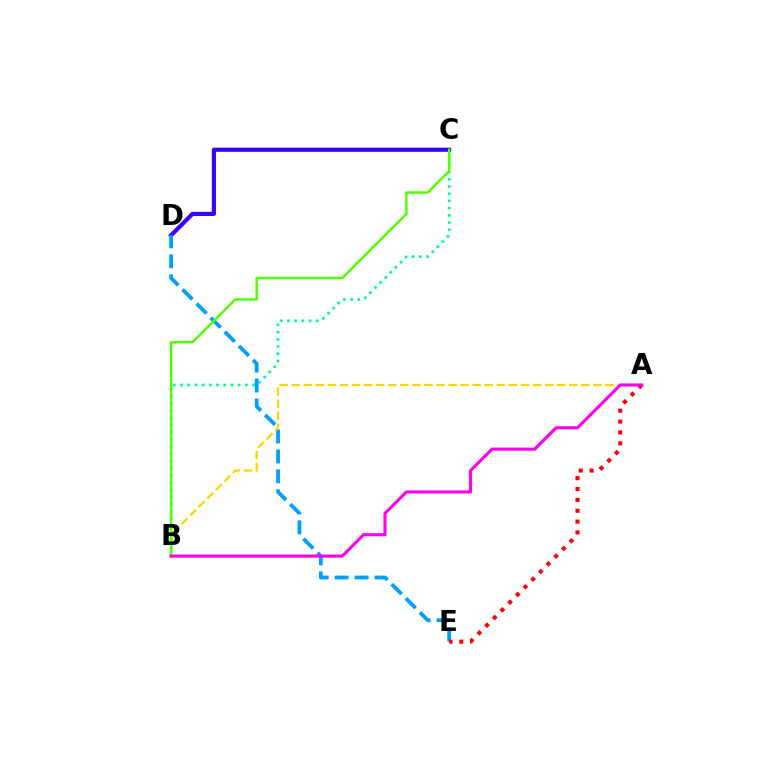{('B', 'C'): [{'color': '#00ff86', 'line_style': 'dotted', 'thickness': 1.96}, {'color': '#4fff00', 'line_style': 'solid', 'thickness': 1.75}], ('C', 'D'): [{'color': '#3700ff', 'line_style': 'solid', 'thickness': 2.98}], ('D', 'E'): [{'color': '#009eff', 'line_style': 'dashed', 'thickness': 2.71}], ('A', 'B'): [{'color': '#ffd500', 'line_style': 'dashed', 'thickness': 1.64}, {'color': '#ff00ed', 'line_style': 'solid', 'thickness': 2.24}], ('A', 'E'): [{'color': '#ff0000', 'line_style': 'dotted', 'thickness': 2.95}]}